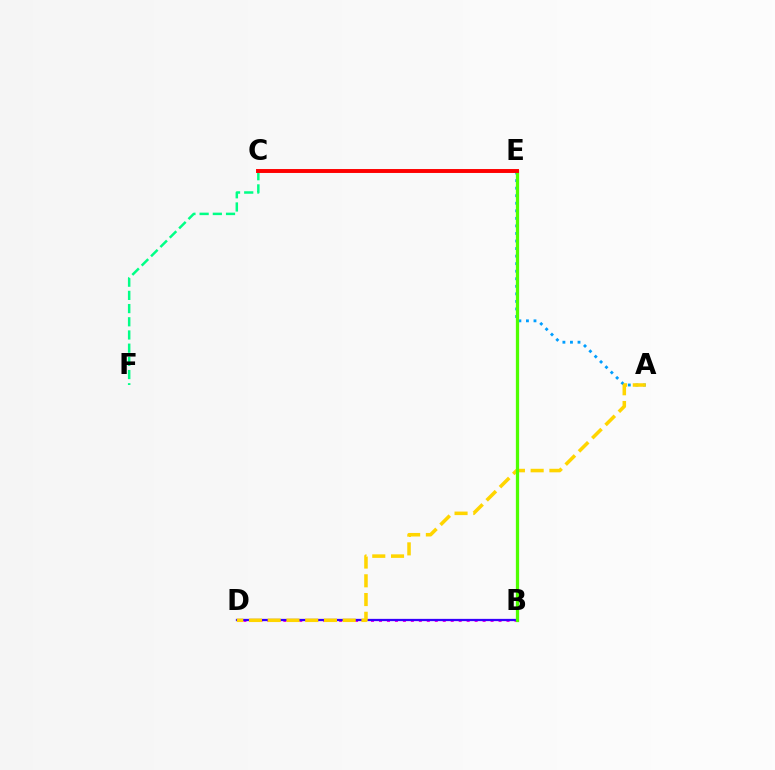{('A', 'E'): [{'color': '#009eff', 'line_style': 'dotted', 'thickness': 2.05}], ('B', 'D'): [{'color': '#ff00ed', 'line_style': 'dotted', 'thickness': 2.17}, {'color': '#3700ff', 'line_style': 'solid', 'thickness': 1.63}], ('A', 'D'): [{'color': '#ffd500', 'line_style': 'dashed', 'thickness': 2.55}], ('B', 'E'): [{'color': '#4fff00', 'line_style': 'solid', 'thickness': 2.34}], ('C', 'F'): [{'color': '#00ff86', 'line_style': 'dashed', 'thickness': 1.79}], ('C', 'E'): [{'color': '#ff0000', 'line_style': 'solid', 'thickness': 2.82}]}